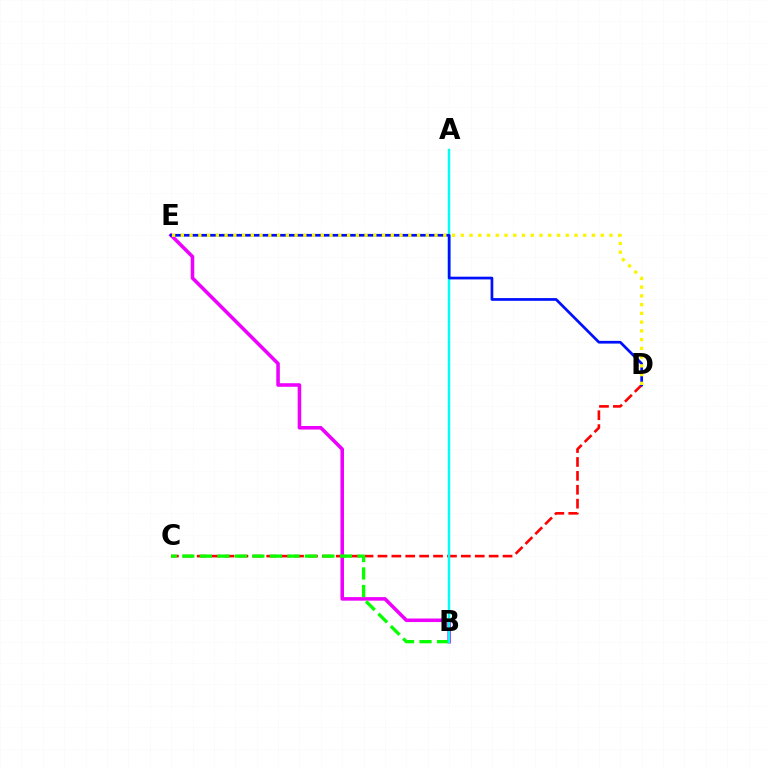{('C', 'D'): [{'color': '#ff0000', 'line_style': 'dashed', 'thickness': 1.89}], ('B', 'E'): [{'color': '#ee00ff', 'line_style': 'solid', 'thickness': 2.56}], ('B', 'C'): [{'color': '#08ff00', 'line_style': 'dashed', 'thickness': 2.38}], ('A', 'B'): [{'color': '#00fff6', 'line_style': 'solid', 'thickness': 1.77}], ('D', 'E'): [{'color': '#0010ff', 'line_style': 'solid', 'thickness': 1.96}, {'color': '#fcf500', 'line_style': 'dotted', 'thickness': 2.38}]}